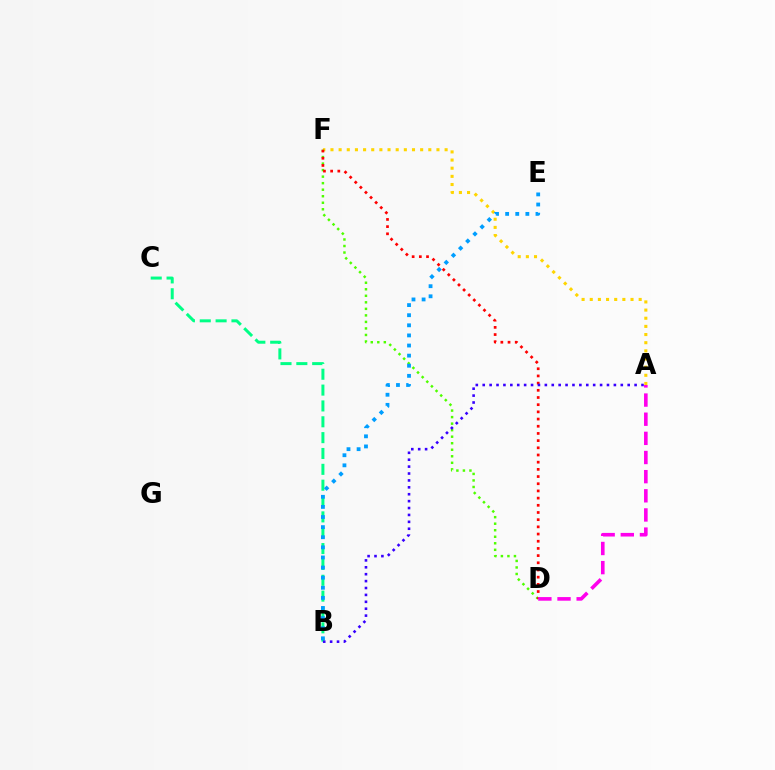{('A', 'F'): [{'color': '#ffd500', 'line_style': 'dotted', 'thickness': 2.22}], ('B', 'C'): [{'color': '#00ff86', 'line_style': 'dashed', 'thickness': 2.15}], ('D', 'F'): [{'color': '#4fff00', 'line_style': 'dotted', 'thickness': 1.77}, {'color': '#ff0000', 'line_style': 'dotted', 'thickness': 1.95}], ('A', 'B'): [{'color': '#3700ff', 'line_style': 'dotted', 'thickness': 1.88}], ('B', 'E'): [{'color': '#009eff', 'line_style': 'dotted', 'thickness': 2.75}], ('A', 'D'): [{'color': '#ff00ed', 'line_style': 'dashed', 'thickness': 2.6}]}